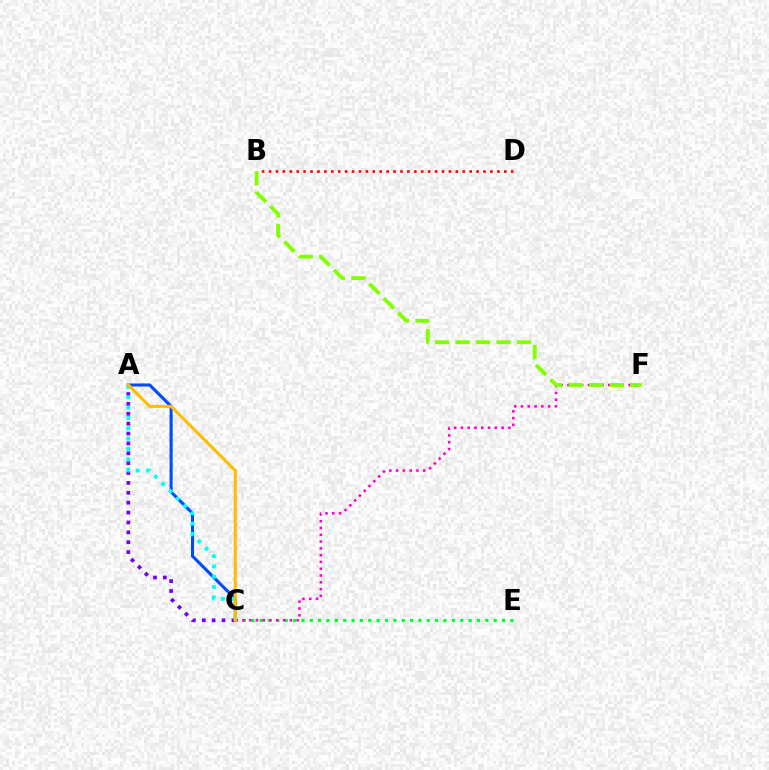{('C', 'E'): [{'color': '#00ff39', 'line_style': 'dotted', 'thickness': 2.27}], ('C', 'F'): [{'color': '#ff00cf', 'line_style': 'dotted', 'thickness': 1.84}], ('A', 'C'): [{'color': '#004bff', 'line_style': 'solid', 'thickness': 2.22}, {'color': '#7200ff', 'line_style': 'dotted', 'thickness': 2.68}, {'color': '#00fff6', 'line_style': 'dotted', 'thickness': 2.81}, {'color': '#ffbd00', 'line_style': 'solid', 'thickness': 2.2}], ('B', 'F'): [{'color': '#84ff00', 'line_style': 'dashed', 'thickness': 2.78}], ('B', 'D'): [{'color': '#ff0000', 'line_style': 'dotted', 'thickness': 1.88}]}